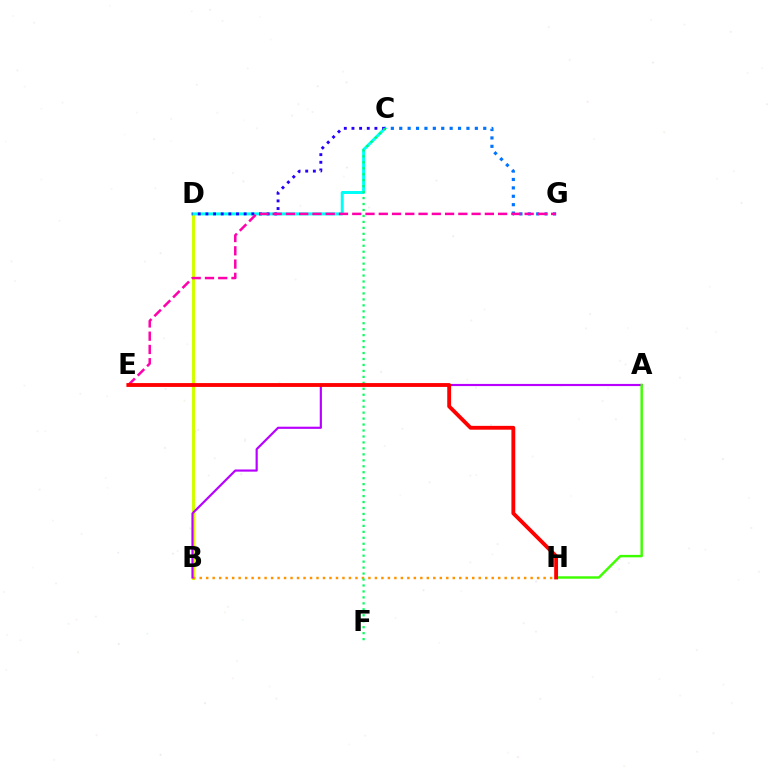{('B', 'D'): [{'color': '#d1ff00', 'line_style': 'solid', 'thickness': 2.2}], ('C', 'D'): [{'color': '#00fff6', 'line_style': 'solid', 'thickness': 2.16}, {'color': '#2500ff', 'line_style': 'dotted', 'thickness': 2.08}], ('C', 'G'): [{'color': '#0074ff', 'line_style': 'dotted', 'thickness': 2.28}], ('B', 'H'): [{'color': '#ff9400', 'line_style': 'dotted', 'thickness': 1.76}], ('E', 'G'): [{'color': '#ff00ac', 'line_style': 'dashed', 'thickness': 1.8}], ('A', 'B'): [{'color': '#b900ff', 'line_style': 'solid', 'thickness': 1.56}], ('C', 'F'): [{'color': '#00ff5c', 'line_style': 'dotted', 'thickness': 1.62}], ('A', 'H'): [{'color': '#3dff00', 'line_style': 'solid', 'thickness': 1.76}], ('E', 'H'): [{'color': '#ff0000', 'line_style': 'solid', 'thickness': 2.77}]}